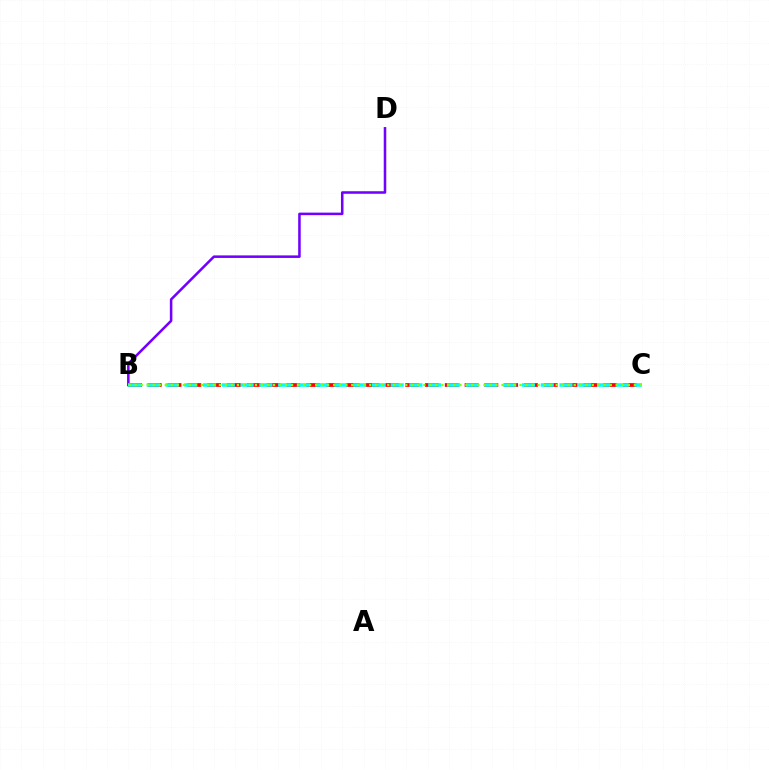{('B', 'D'): [{'color': '#7200ff', 'line_style': 'solid', 'thickness': 1.83}], ('B', 'C'): [{'color': '#ff0000', 'line_style': 'dashed', 'thickness': 2.69}, {'color': '#00fff6', 'line_style': 'dashed', 'thickness': 2.55}, {'color': '#84ff00', 'line_style': 'dotted', 'thickness': 1.63}]}